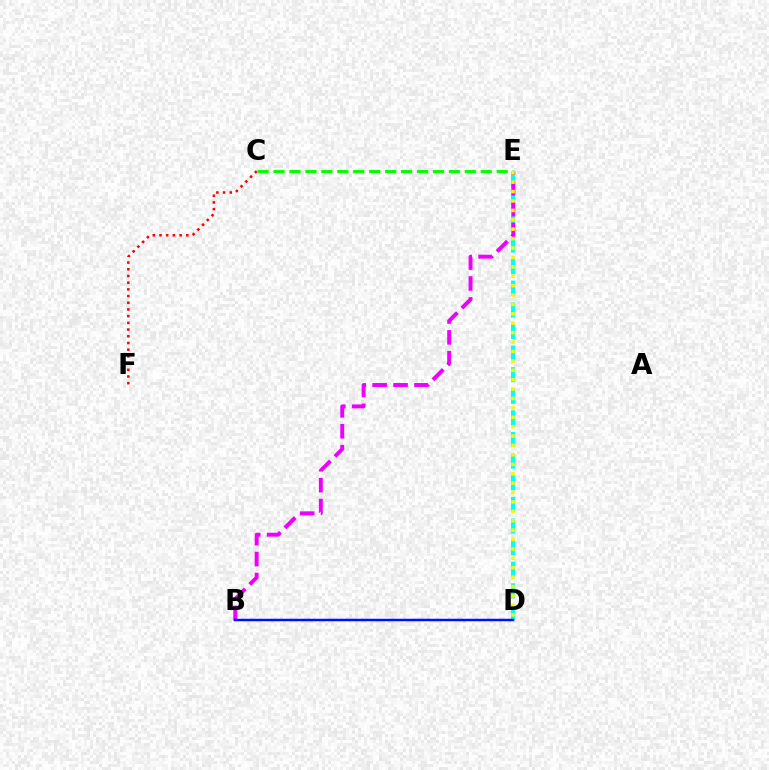{('D', 'E'): [{'color': '#00fff6', 'line_style': 'dashed', 'thickness': 2.94}, {'color': '#fcf500', 'line_style': 'dotted', 'thickness': 2.55}], ('B', 'E'): [{'color': '#ee00ff', 'line_style': 'dashed', 'thickness': 2.84}], ('C', 'F'): [{'color': '#ff0000', 'line_style': 'dotted', 'thickness': 1.82}], ('B', 'D'): [{'color': '#0010ff', 'line_style': 'solid', 'thickness': 1.8}], ('C', 'E'): [{'color': '#08ff00', 'line_style': 'dashed', 'thickness': 2.17}]}